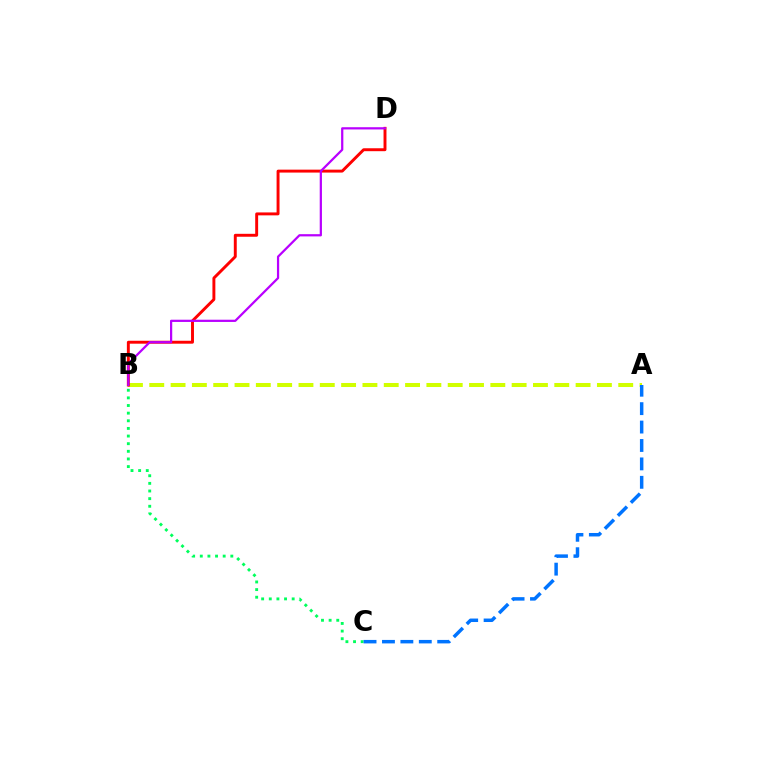{('B', 'C'): [{'color': '#00ff5c', 'line_style': 'dotted', 'thickness': 2.07}], ('A', 'B'): [{'color': '#d1ff00', 'line_style': 'dashed', 'thickness': 2.9}], ('A', 'C'): [{'color': '#0074ff', 'line_style': 'dashed', 'thickness': 2.5}], ('B', 'D'): [{'color': '#ff0000', 'line_style': 'solid', 'thickness': 2.11}, {'color': '#b900ff', 'line_style': 'solid', 'thickness': 1.61}]}